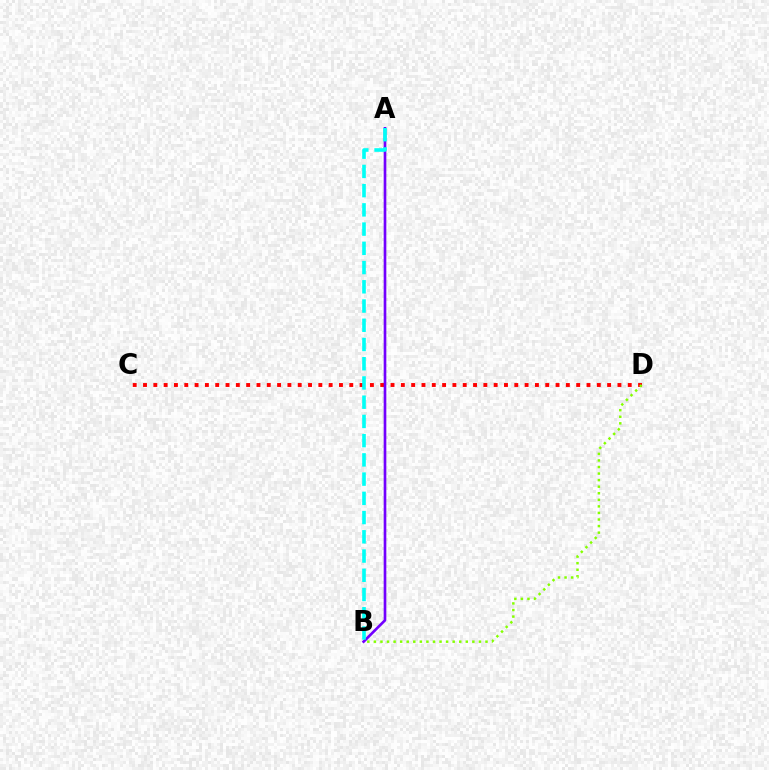{('C', 'D'): [{'color': '#ff0000', 'line_style': 'dotted', 'thickness': 2.8}], ('A', 'B'): [{'color': '#7200ff', 'line_style': 'solid', 'thickness': 1.91}, {'color': '#00fff6', 'line_style': 'dashed', 'thickness': 2.61}], ('B', 'D'): [{'color': '#84ff00', 'line_style': 'dotted', 'thickness': 1.78}]}